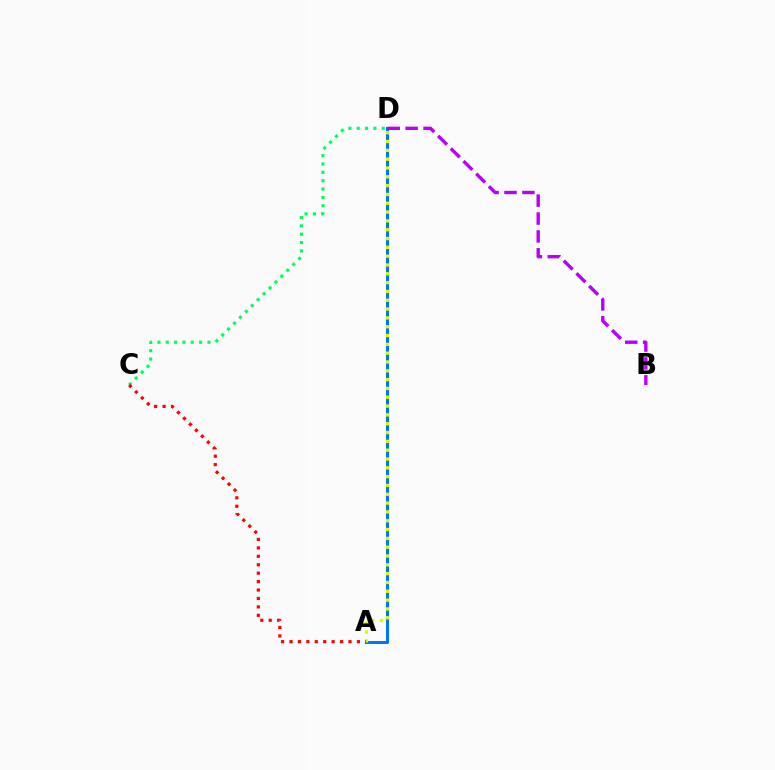{('A', 'D'): [{'color': '#0074ff', 'line_style': 'solid', 'thickness': 2.17}, {'color': '#d1ff00', 'line_style': 'dotted', 'thickness': 2.4}], ('B', 'D'): [{'color': '#b900ff', 'line_style': 'dashed', 'thickness': 2.43}], ('C', 'D'): [{'color': '#00ff5c', 'line_style': 'dotted', 'thickness': 2.27}], ('A', 'C'): [{'color': '#ff0000', 'line_style': 'dotted', 'thickness': 2.29}]}